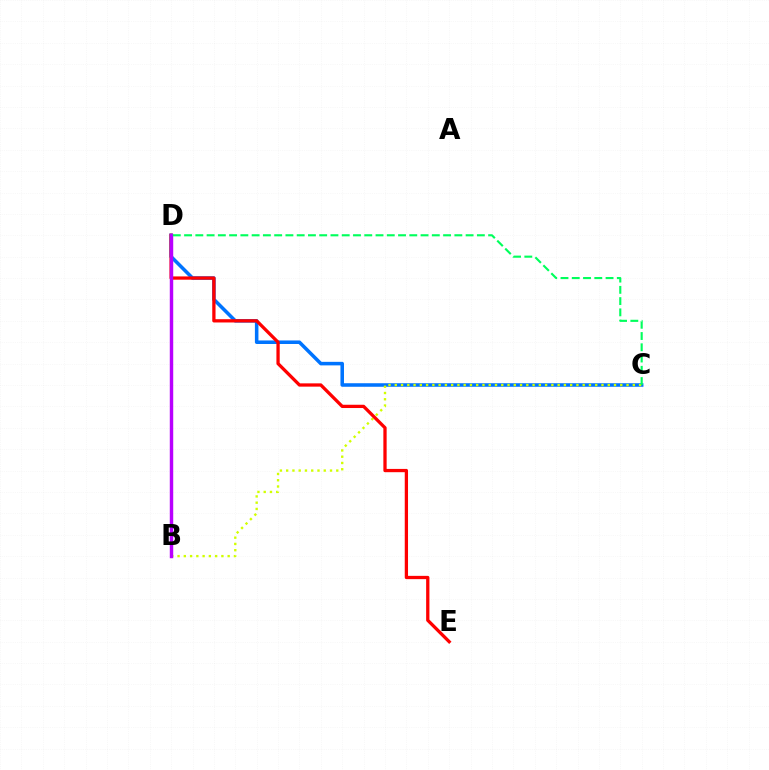{('C', 'D'): [{'color': '#0074ff', 'line_style': 'solid', 'thickness': 2.55}, {'color': '#00ff5c', 'line_style': 'dashed', 'thickness': 1.53}], ('B', 'C'): [{'color': '#d1ff00', 'line_style': 'dotted', 'thickness': 1.7}], ('D', 'E'): [{'color': '#ff0000', 'line_style': 'solid', 'thickness': 2.36}], ('B', 'D'): [{'color': '#b900ff', 'line_style': 'solid', 'thickness': 2.47}]}